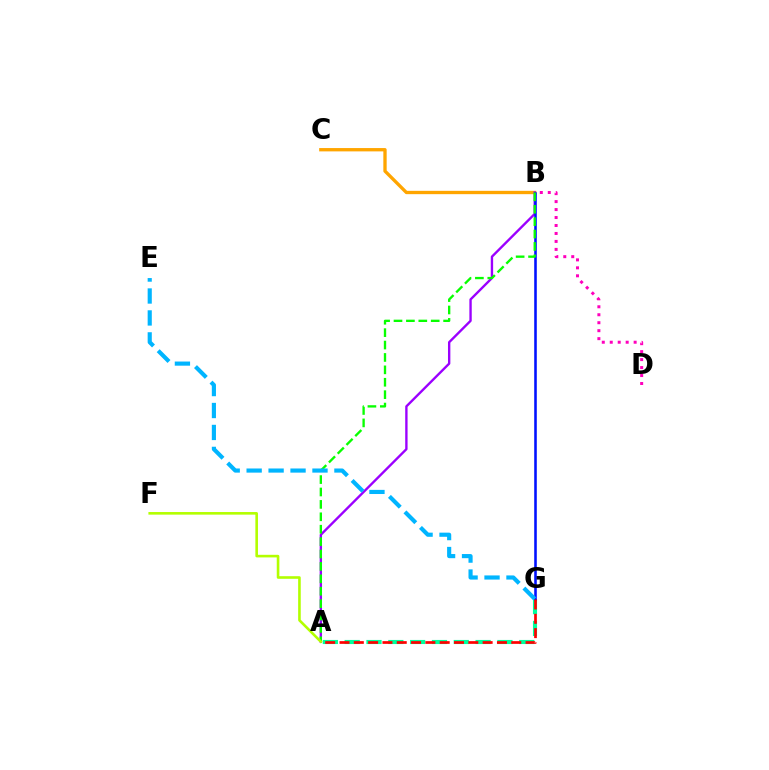{('B', 'C'): [{'color': '#ffa500', 'line_style': 'solid', 'thickness': 2.4}], ('A', 'B'): [{'color': '#9b00ff', 'line_style': 'solid', 'thickness': 1.7}, {'color': '#08ff00', 'line_style': 'dashed', 'thickness': 1.69}], ('B', 'D'): [{'color': '#ff00bd', 'line_style': 'dotted', 'thickness': 2.16}], ('A', 'G'): [{'color': '#00ff9d', 'line_style': 'dashed', 'thickness': 2.96}, {'color': '#ff0000', 'line_style': 'dashed', 'thickness': 1.94}], ('B', 'G'): [{'color': '#0010ff', 'line_style': 'solid', 'thickness': 1.85}], ('E', 'G'): [{'color': '#00b5ff', 'line_style': 'dashed', 'thickness': 2.98}], ('A', 'F'): [{'color': '#b3ff00', 'line_style': 'solid', 'thickness': 1.88}]}